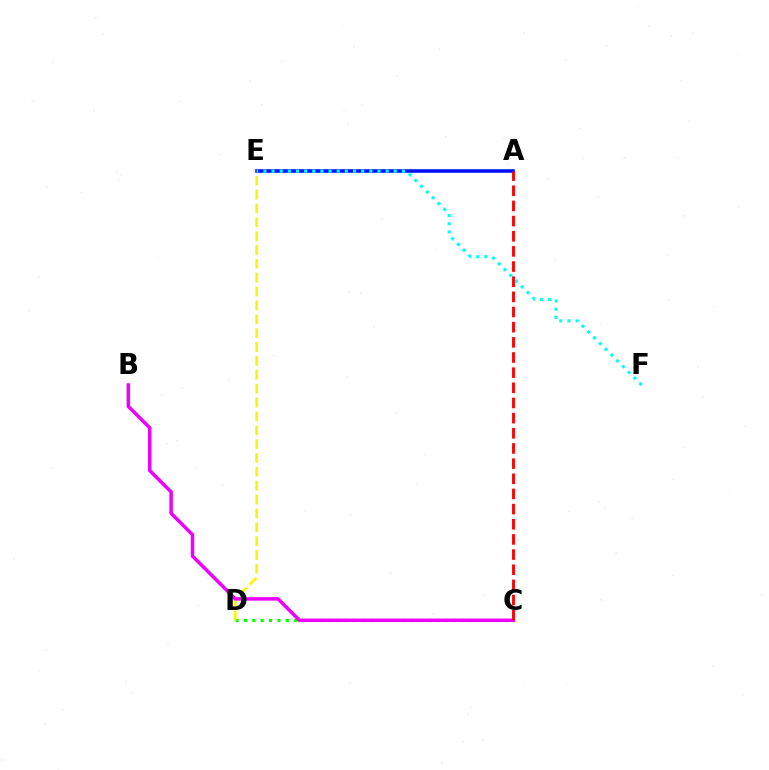{('C', 'D'): [{'color': '#08ff00', 'line_style': 'dotted', 'thickness': 2.27}], ('D', 'E'): [{'color': '#fcf500', 'line_style': 'dashed', 'thickness': 1.88}], ('A', 'E'): [{'color': '#0010ff', 'line_style': 'solid', 'thickness': 2.57}], ('E', 'F'): [{'color': '#00fff6', 'line_style': 'dotted', 'thickness': 2.21}], ('B', 'C'): [{'color': '#ee00ff', 'line_style': 'solid', 'thickness': 2.52}], ('A', 'C'): [{'color': '#ff0000', 'line_style': 'dashed', 'thickness': 2.06}]}